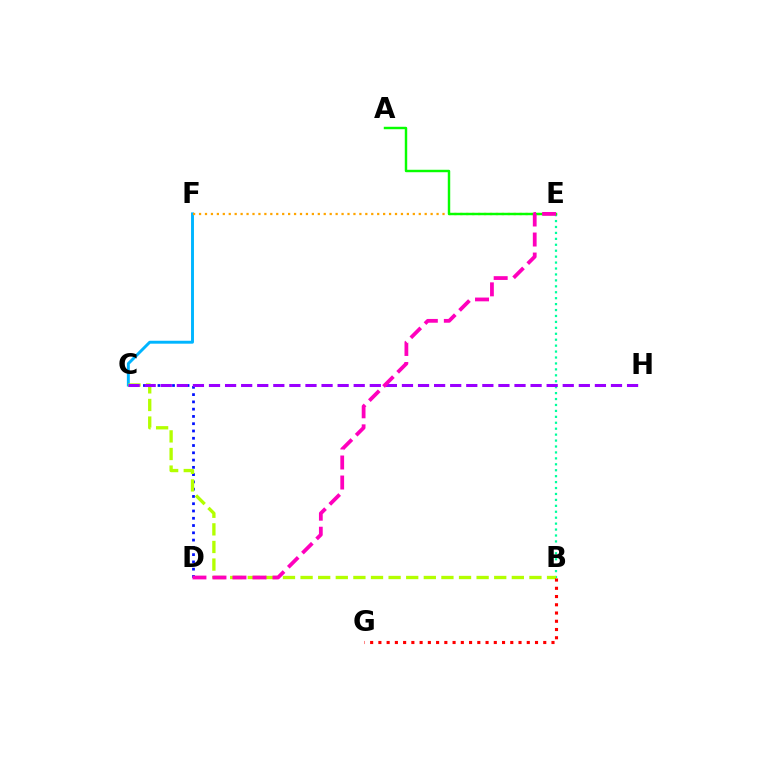{('C', 'D'): [{'color': '#0010ff', 'line_style': 'dotted', 'thickness': 1.98}], ('C', 'F'): [{'color': '#00b5ff', 'line_style': 'solid', 'thickness': 2.11}], ('E', 'F'): [{'color': '#ffa500', 'line_style': 'dotted', 'thickness': 1.61}], ('B', 'E'): [{'color': '#00ff9d', 'line_style': 'dotted', 'thickness': 1.61}], ('B', 'C'): [{'color': '#b3ff00', 'line_style': 'dashed', 'thickness': 2.39}], ('A', 'E'): [{'color': '#08ff00', 'line_style': 'solid', 'thickness': 1.76}], ('C', 'H'): [{'color': '#9b00ff', 'line_style': 'dashed', 'thickness': 2.18}], ('D', 'E'): [{'color': '#ff00bd', 'line_style': 'dashed', 'thickness': 2.72}], ('B', 'G'): [{'color': '#ff0000', 'line_style': 'dotted', 'thickness': 2.24}]}